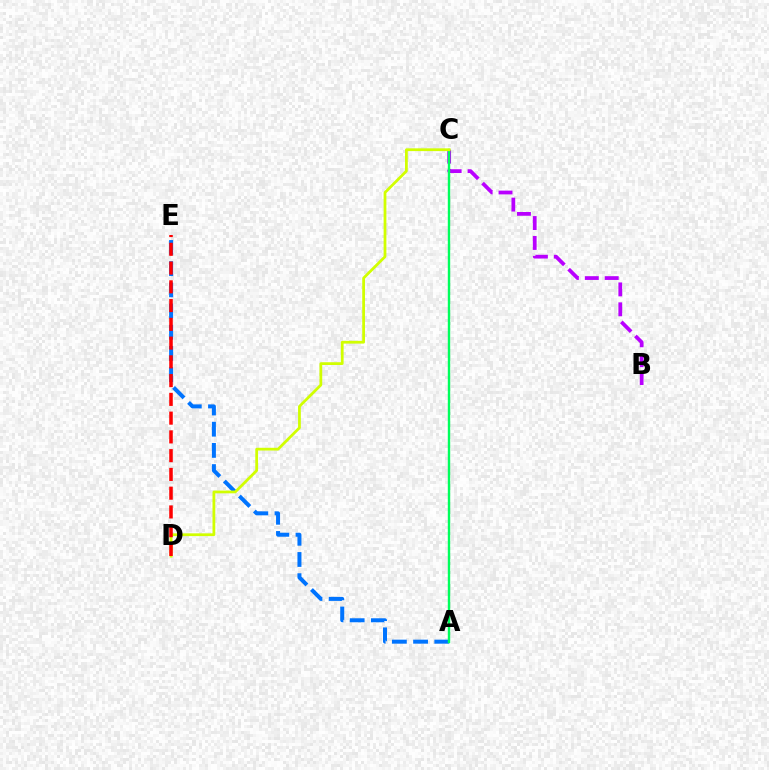{('B', 'C'): [{'color': '#b900ff', 'line_style': 'dashed', 'thickness': 2.71}], ('A', 'E'): [{'color': '#0074ff', 'line_style': 'dashed', 'thickness': 2.88}], ('A', 'C'): [{'color': '#00ff5c', 'line_style': 'solid', 'thickness': 1.73}], ('C', 'D'): [{'color': '#d1ff00', 'line_style': 'solid', 'thickness': 1.99}], ('D', 'E'): [{'color': '#ff0000', 'line_style': 'dashed', 'thickness': 2.55}]}